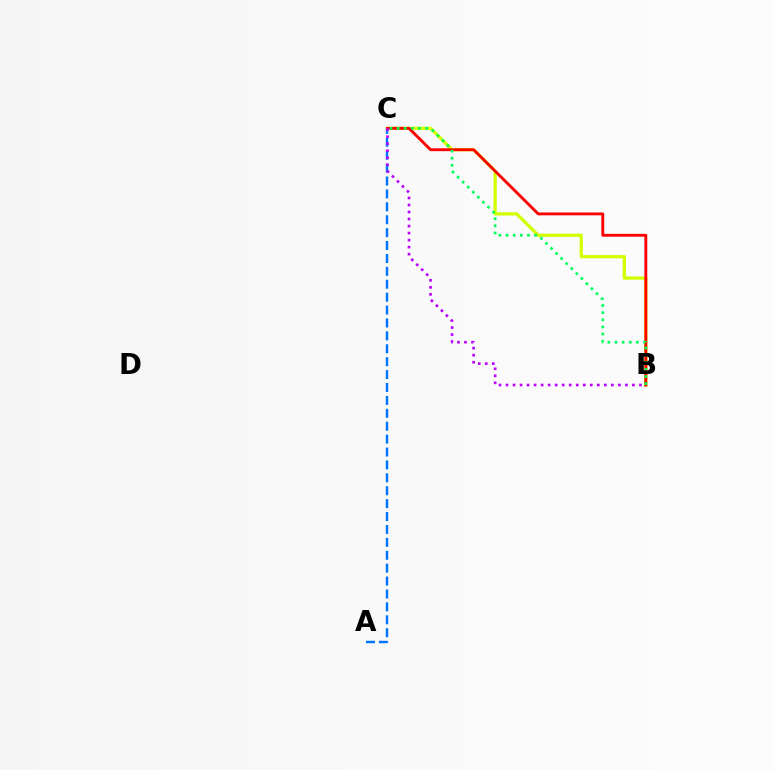{('A', 'C'): [{'color': '#0074ff', 'line_style': 'dashed', 'thickness': 1.75}], ('B', 'C'): [{'color': '#d1ff00', 'line_style': 'solid', 'thickness': 2.35}, {'color': '#ff0000', 'line_style': 'solid', 'thickness': 2.06}, {'color': '#b900ff', 'line_style': 'dotted', 'thickness': 1.91}, {'color': '#00ff5c', 'line_style': 'dotted', 'thickness': 1.94}]}